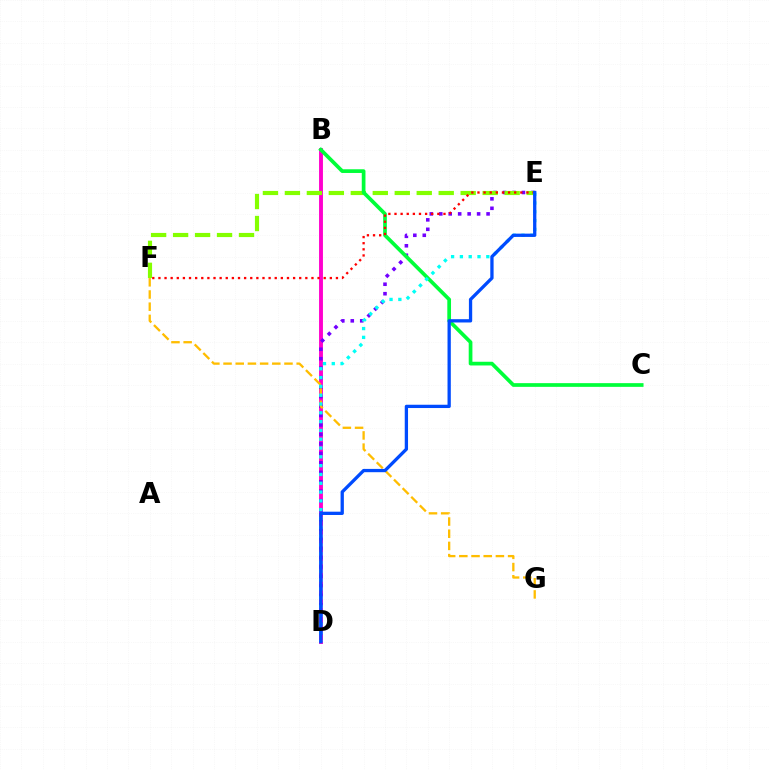{('B', 'D'): [{'color': '#ff00cf', 'line_style': 'solid', 'thickness': 2.8}], ('D', 'E'): [{'color': '#7200ff', 'line_style': 'dotted', 'thickness': 2.57}, {'color': '#00fff6', 'line_style': 'dotted', 'thickness': 2.39}, {'color': '#004bff', 'line_style': 'solid', 'thickness': 2.37}], ('E', 'F'): [{'color': '#84ff00', 'line_style': 'dashed', 'thickness': 2.99}, {'color': '#ff0000', 'line_style': 'dotted', 'thickness': 1.66}], ('B', 'C'): [{'color': '#00ff39', 'line_style': 'solid', 'thickness': 2.67}], ('F', 'G'): [{'color': '#ffbd00', 'line_style': 'dashed', 'thickness': 1.66}]}